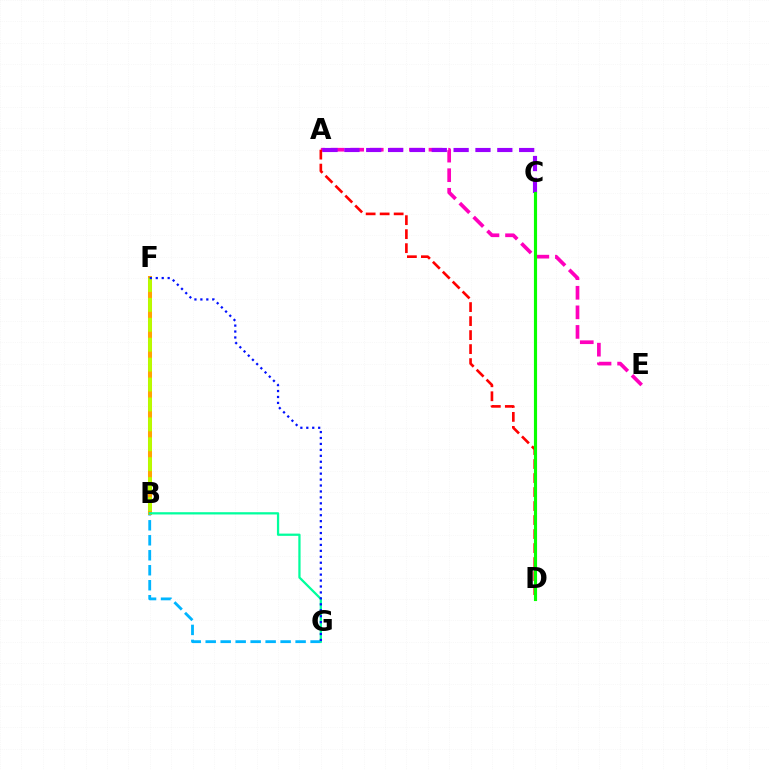{('A', 'E'): [{'color': '#ff00bd', 'line_style': 'dashed', 'thickness': 2.66}], ('B', 'G'): [{'color': '#00b5ff', 'line_style': 'dashed', 'thickness': 2.04}, {'color': '#00ff9d', 'line_style': 'solid', 'thickness': 1.63}], ('B', 'F'): [{'color': '#ffa500', 'line_style': 'solid', 'thickness': 2.89}, {'color': '#b3ff00', 'line_style': 'dashed', 'thickness': 2.71}], ('A', 'D'): [{'color': '#ff0000', 'line_style': 'dashed', 'thickness': 1.9}], ('A', 'C'): [{'color': '#9b00ff', 'line_style': 'dashed', 'thickness': 2.97}], ('F', 'G'): [{'color': '#0010ff', 'line_style': 'dotted', 'thickness': 1.61}], ('C', 'D'): [{'color': '#08ff00', 'line_style': 'solid', 'thickness': 2.26}]}